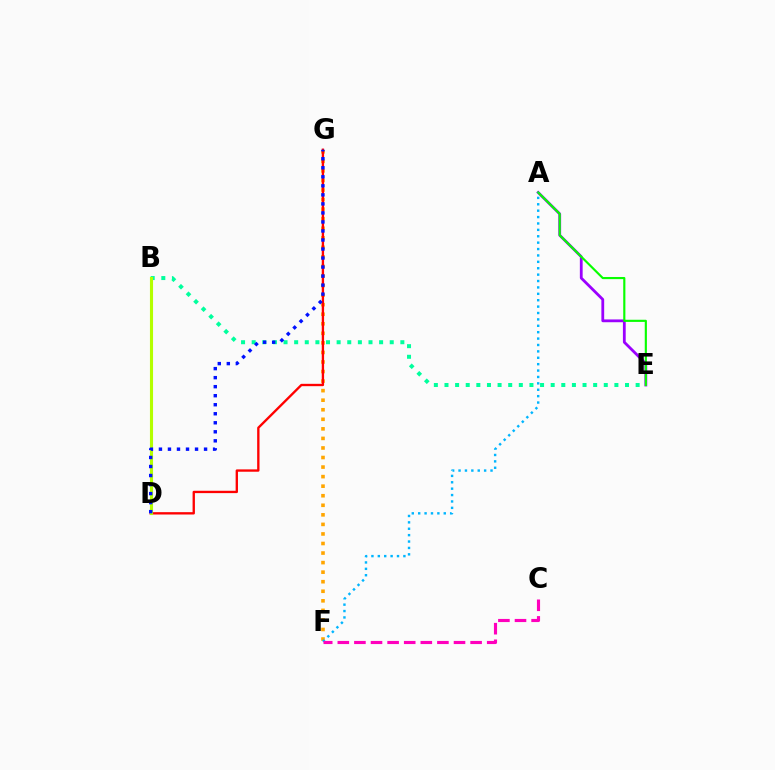{('A', 'E'): [{'color': '#9b00ff', 'line_style': 'solid', 'thickness': 2.01}, {'color': '#08ff00', 'line_style': 'solid', 'thickness': 1.55}], ('F', 'G'): [{'color': '#ffa500', 'line_style': 'dotted', 'thickness': 2.6}], ('B', 'E'): [{'color': '#00ff9d', 'line_style': 'dotted', 'thickness': 2.89}], ('D', 'G'): [{'color': '#ff0000', 'line_style': 'solid', 'thickness': 1.69}, {'color': '#0010ff', 'line_style': 'dotted', 'thickness': 2.45}], ('B', 'D'): [{'color': '#b3ff00', 'line_style': 'solid', 'thickness': 2.24}], ('A', 'F'): [{'color': '#00b5ff', 'line_style': 'dotted', 'thickness': 1.74}], ('C', 'F'): [{'color': '#ff00bd', 'line_style': 'dashed', 'thickness': 2.26}]}